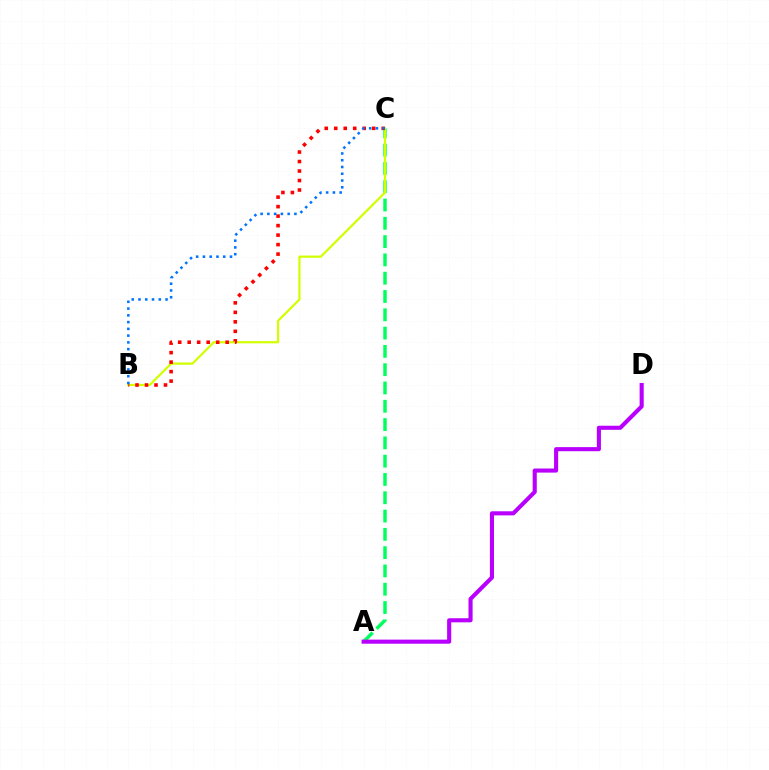{('A', 'C'): [{'color': '#00ff5c', 'line_style': 'dashed', 'thickness': 2.49}], ('B', 'C'): [{'color': '#d1ff00', 'line_style': 'solid', 'thickness': 1.6}, {'color': '#ff0000', 'line_style': 'dotted', 'thickness': 2.58}, {'color': '#0074ff', 'line_style': 'dotted', 'thickness': 1.84}], ('A', 'D'): [{'color': '#b900ff', 'line_style': 'solid', 'thickness': 2.95}]}